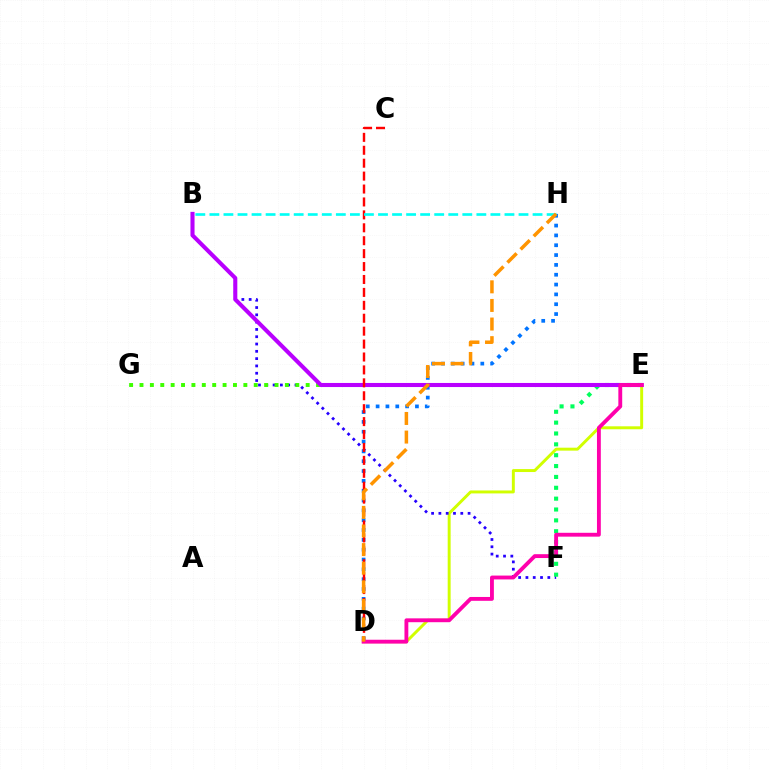{('D', 'E'): [{'color': '#d1ff00', 'line_style': 'solid', 'thickness': 2.12}, {'color': '#ff00ac', 'line_style': 'solid', 'thickness': 2.77}], ('B', 'F'): [{'color': '#2500ff', 'line_style': 'dotted', 'thickness': 1.98}], ('D', 'H'): [{'color': '#0074ff', 'line_style': 'dotted', 'thickness': 2.67}, {'color': '#ff9400', 'line_style': 'dashed', 'thickness': 2.53}], ('E', 'F'): [{'color': '#00ff5c', 'line_style': 'dotted', 'thickness': 2.95}], ('E', 'G'): [{'color': '#3dff00', 'line_style': 'dotted', 'thickness': 2.82}], ('B', 'E'): [{'color': '#b900ff', 'line_style': 'solid', 'thickness': 2.93}], ('C', 'D'): [{'color': '#ff0000', 'line_style': 'dashed', 'thickness': 1.76}], ('B', 'H'): [{'color': '#00fff6', 'line_style': 'dashed', 'thickness': 1.91}]}